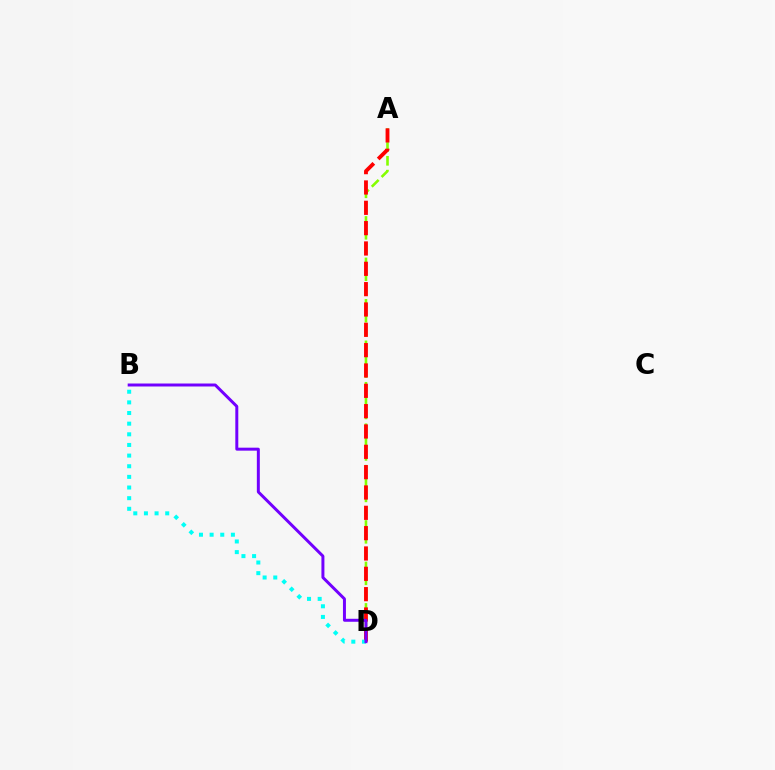{('A', 'D'): [{'color': '#84ff00', 'line_style': 'dashed', 'thickness': 1.88}, {'color': '#ff0000', 'line_style': 'dashed', 'thickness': 2.76}], ('B', 'D'): [{'color': '#00fff6', 'line_style': 'dotted', 'thickness': 2.89}, {'color': '#7200ff', 'line_style': 'solid', 'thickness': 2.14}]}